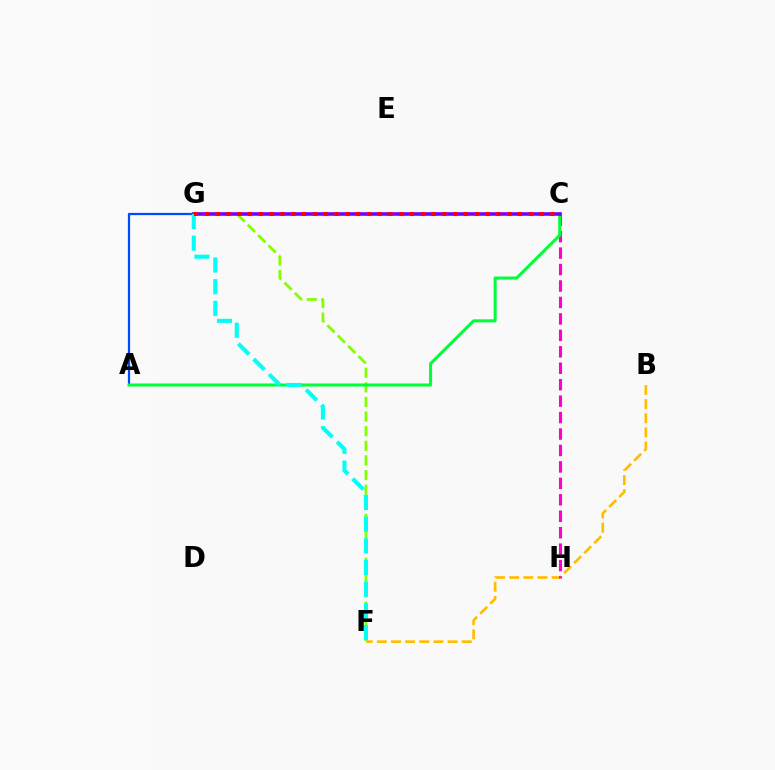{('B', 'F'): [{'color': '#ffbd00', 'line_style': 'dashed', 'thickness': 1.92}], ('A', 'G'): [{'color': '#004bff', 'line_style': 'solid', 'thickness': 1.61}], ('C', 'H'): [{'color': '#ff00cf', 'line_style': 'dashed', 'thickness': 2.23}], ('F', 'G'): [{'color': '#84ff00', 'line_style': 'dashed', 'thickness': 1.99}, {'color': '#00fff6', 'line_style': 'dashed', 'thickness': 2.95}], ('A', 'C'): [{'color': '#00ff39', 'line_style': 'solid', 'thickness': 2.2}], ('C', 'G'): [{'color': '#7200ff', 'line_style': 'solid', 'thickness': 2.57}, {'color': '#ff0000', 'line_style': 'dotted', 'thickness': 2.93}]}